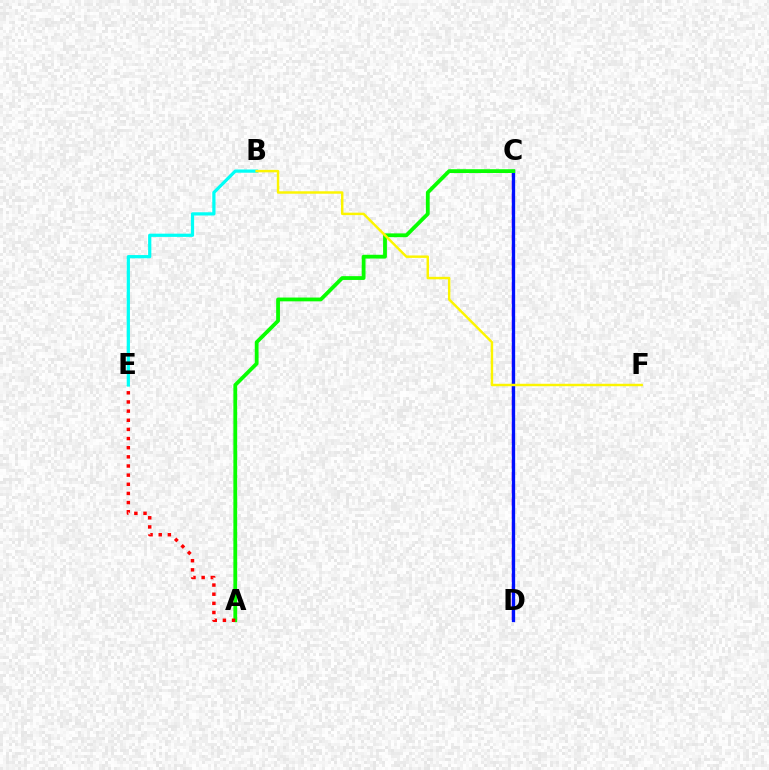{('C', 'D'): [{'color': '#ee00ff', 'line_style': 'dashed', 'thickness': 1.72}, {'color': '#0010ff', 'line_style': 'solid', 'thickness': 2.39}], ('A', 'C'): [{'color': '#08ff00', 'line_style': 'solid', 'thickness': 2.73}], ('A', 'E'): [{'color': '#ff0000', 'line_style': 'dotted', 'thickness': 2.49}], ('B', 'E'): [{'color': '#00fff6', 'line_style': 'solid', 'thickness': 2.32}], ('B', 'F'): [{'color': '#fcf500', 'line_style': 'solid', 'thickness': 1.77}]}